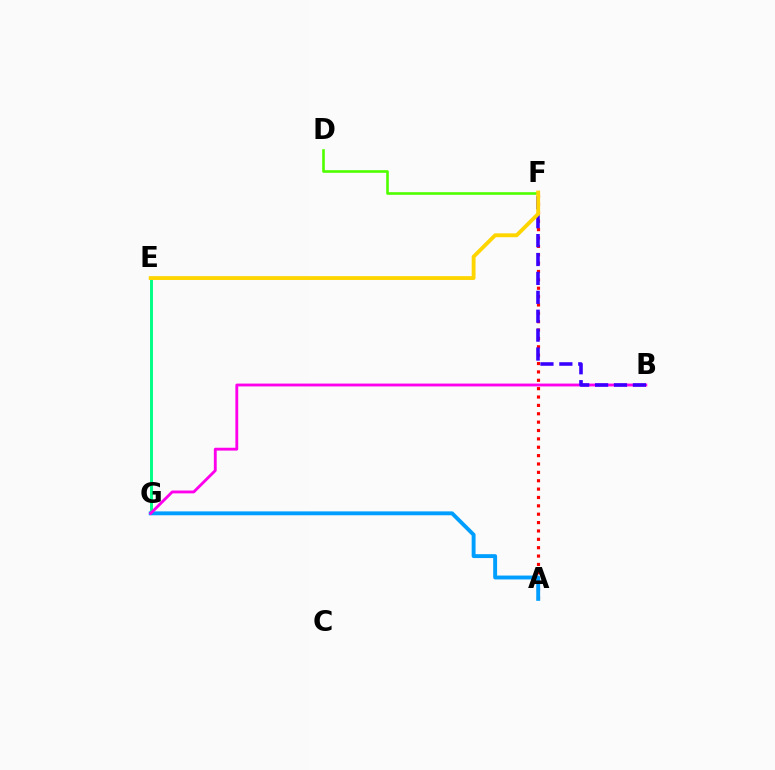{('E', 'G'): [{'color': '#00ff86', 'line_style': 'solid', 'thickness': 2.12}], ('A', 'F'): [{'color': '#ff0000', 'line_style': 'dotted', 'thickness': 2.27}], ('D', 'F'): [{'color': '#4fff00', 'line_style': 'solid', 'thickness': 1.89}], ('A', 'G'): [{'color': '#009eff', 'line_style': 'solid', 'thickness': 2.8}], ('B', 'G'): [{'color': '#ff00ed', 'line_style': 'solid', 'thickness': 2.05}], ('B', 'F'): [{'color': '#3700ff', 'line_style': 'dashed', 'thickness': 2.57}], ('E', 'F'): [{'color': '#ffd500', 'line_style': 'solid', 'thickness': 2.77}]}